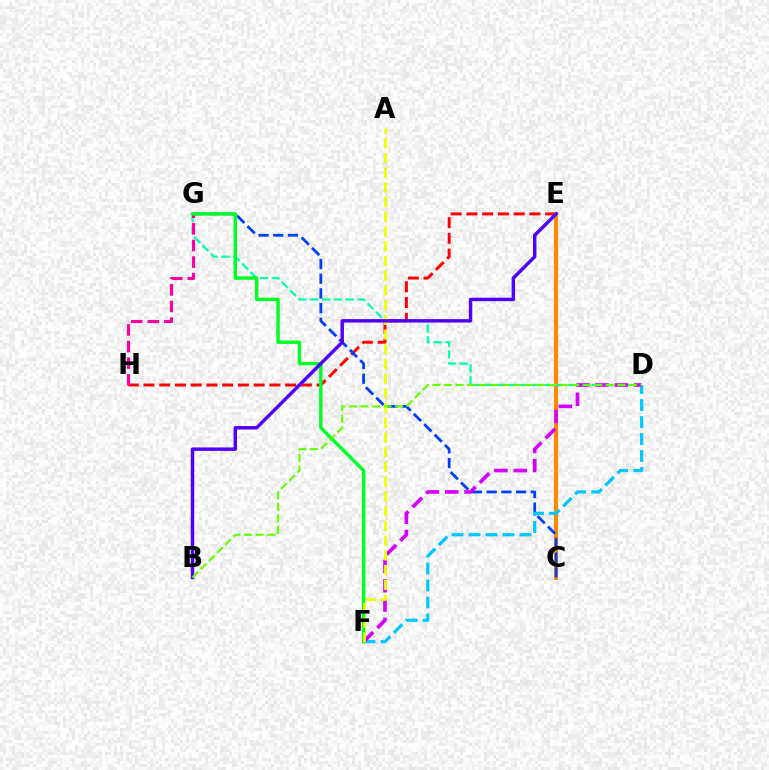{('E', 'H'): [{'color': '#ff0000', 'line_style': 'dashed', 'thickness': 2.14}], ('C', 'E'): [{'color': '#ff8800', 'line_style': 'solid', 'thickness': 2.96}], ('C', 'G'): [{'color': '#003fff', 'line_style': 'dashed', 'thickness': 2.0}], ('D', 'G'): [{'color': '#00ffaf', 'line_style': 'dashed', 'thickness': 1.61}], ('G', 'H'): [{'color': '#ff00a0', 'line_style': 'dashed', 'thickness': 2.26}], ('F', 'G'): [{'color': '#00ff27', 'line_style': 'solid', 'thickness': 2.47}], ('D', 'F'): [{'color': '#00c7ff', 'line_style': 'dashed', 'thickness': 2.31}, {'color': '#d600ff', 'line_style': 'dashed', 'thickness': 2.63}], ('A', 'F'): [{'color': '#eeff00', 'line_style': 'dashed', 'thickness': 2.0}], ('B', 'E'): [{'color': '#4f00ff', 'line_style': 'solid', 'thickness': 2.47}], ('B', 'D'): [{'color': '#66ff00', 'line_style': 'dashed', 'thickness': 1.57}]}